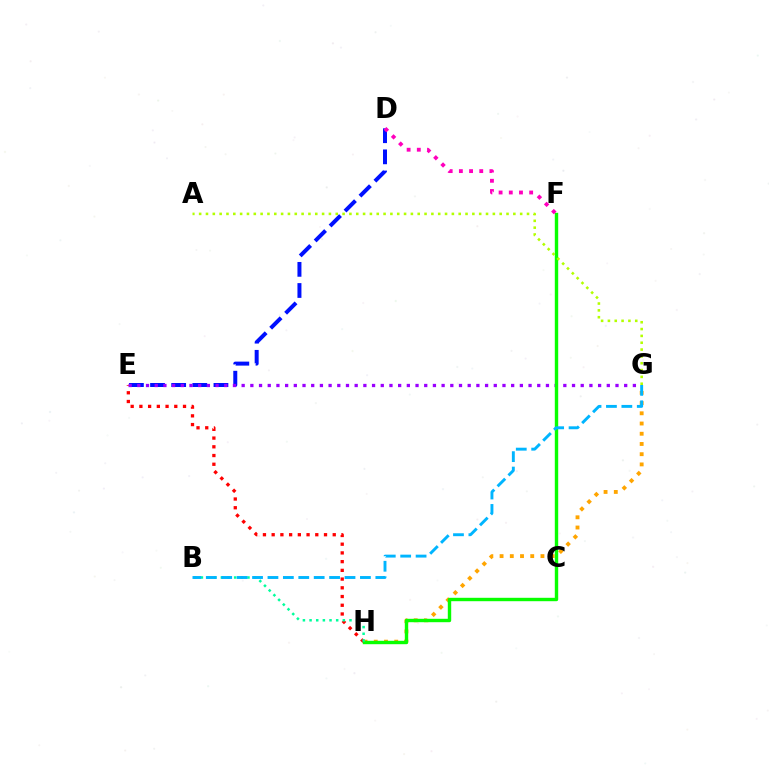{('E', 'H'): [{'color': '#ff0000', 'line_style': 'dotted', 'thickness': 2.37}], ('G', 'H'): [{'color': '#ffa500', 'line_style': 'dotted', 'thickness': 2.78}], ('D', 'E'): [{'color': '#0010ff', 'line_style': 'dashed', 'thickness': 2.87}], ('E', 'G'): [{'color': '#9b00ff', 'line_style': 'dotted', 'thickness': 2.36}], ('F', 'H'): [{'color': '#08ff00', 'line_style': 'solid', 'thickness': 2.45}], ('D', 'F'): [{'color': '#ff00bd', 'line_style': 'dotted', 'thickness': 2.77}], ('B', 'H'): [{'color': '#00ff9d', 'line_style': 'dotted', 'thickness': 1.81}], ('A', 'G'): [{'color': '#b3ff00', 'line_style': 'dotted', 'thickness': 1.86}], ('B', 'G'): [{'color': '#00b5ff', 'line_style': 'dashed', 'thickness': 2.09}]}